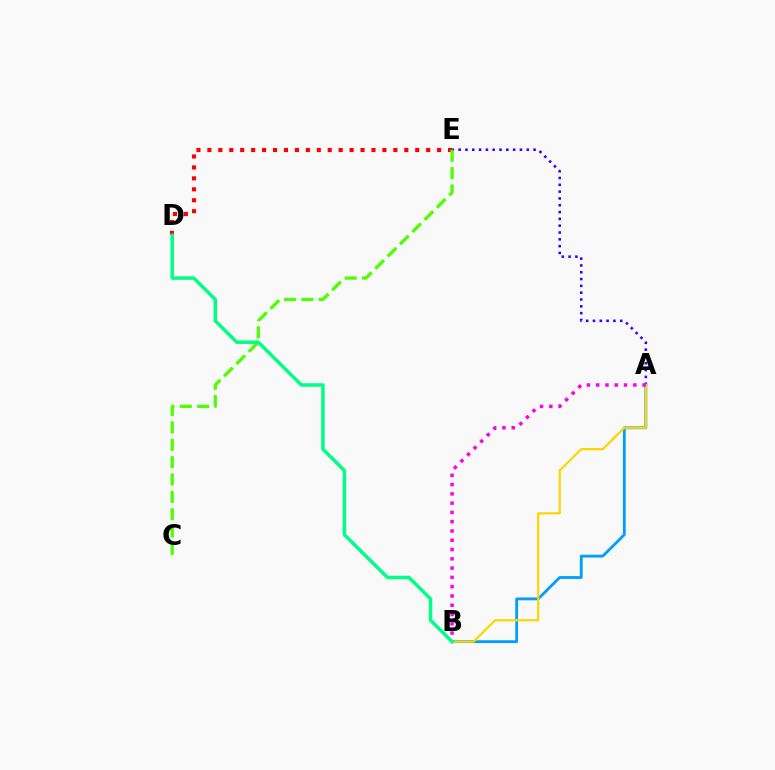{('D', 'E'): [{'color': '#ff0000', 'line_style': 'dotted', 'thickness': 2.97}], ('A', 'E'): [{'color': '#3700ff', 'line_style': 'dotted', 'thickness': 1.85}], ('C', 'E'): [{'color': '#4fff00', 'line_style': 'dashed', 'thickness': 2.36}], ('A', 'B'): [{'color': '#009eff', 'line_style': 'solid', 'thickness': 2.04}, {'color': '#ffd500', 'line_style': 'solid', 'thickness': 1.6}, {'color': '#ff00ed', 'line_style': 'dotted', 'thickness': 2.52}], ('B', 'D'): [{'color': '#00ff86', 'line_style': 'solid', 'thickness': 2.51}]}